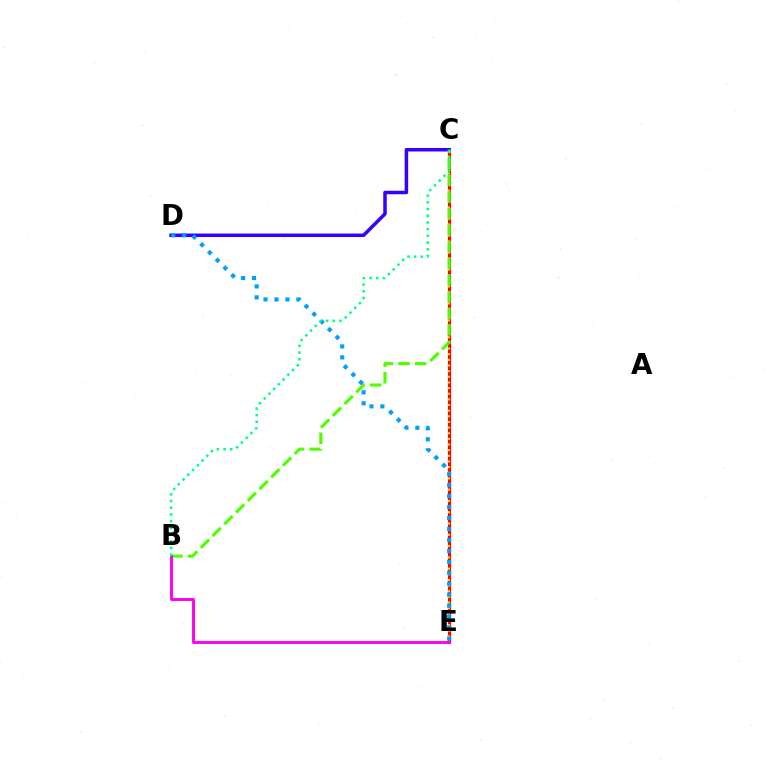{('C', 'E'): [{'color': '#ff0000', 'line_style': 'solid', 'thickness': 2.26}, {'color': '#ffd500', 'line_style': 'dotted', 'thickness': 1.53}], ('C', 'D'): [{'color': '#3700ff', 'line_style': 'solid', 'thickness': 2.53}], ('B', 'C'): [{'color': '#4fff00', 'line_style': 'dashed', 'thickness': 2.25}, {'color': '#00ff86', 'line_style': 'dotted', 'thickness': 1.82}], ('D', 'E'): [{'color': '#009eff', 'line_style': 'dotted', 'thickness': 2.98}], ('B', 'E'): [{'color': '#ff00ed', 'line_style': 'solid', 'thickness': 2.09}]}